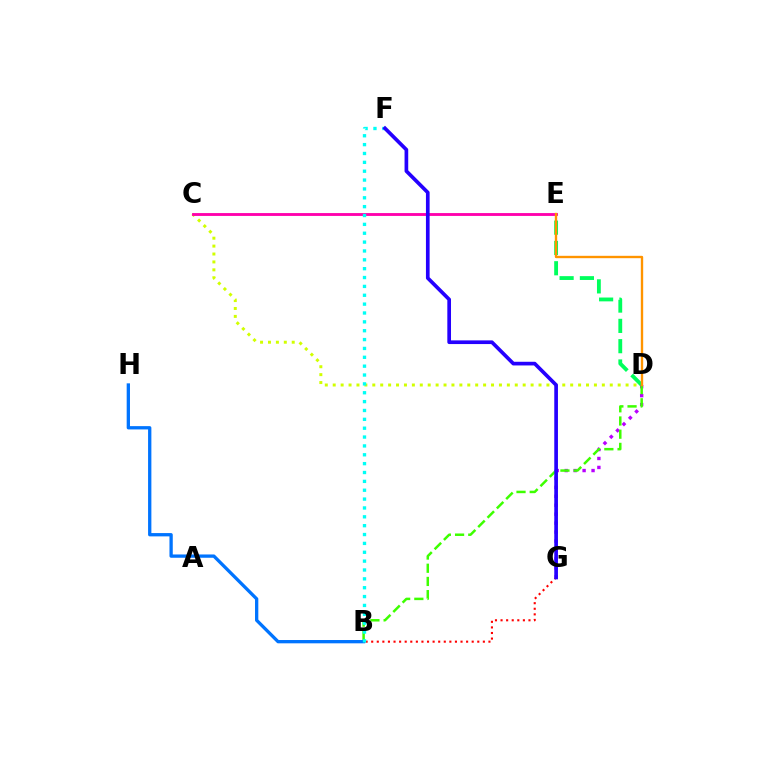{('B', 'G'): [{'color': '#ff0000', 'line_style': 'dotted', 'thickness': 1.52}], ('D', 'E'): [{'color': '#00ff5c', 'line_style': 'dashed', 'thickness': 2.76}, {'color': '#ff9400', 'line_style': 'solid', 'thickness': 1.7}], ('C', 'D'): [{'color': '#d1ff00', 'line_style': 'dotted', 'thickness': 2.15}], ('B', 'H'): [{'color': '#0074ff', 'line_style': 'solid', 'thickness': 2.38}], ('C', 'E'): [{'color': '#ff00ac', 'line_style': 'solid', 'thickness': 2.05}], ('D', 'G'): [{'color': '#b900ff', 'line_style': 'dotted', 'thickness': 2.43}], ('B', 'D'): [{'color': '#3dff00', 'line_style': 'dashed', 'thickness': 1.79}], ('B', 'F'): [{'color': '#00fff6', 'line_style': 'dotted', 'thickness': 2.41}], ('F', 'G'): [{'color': '#2500ff', 'line_style': 'solid', 'thickness': 2.65}]}